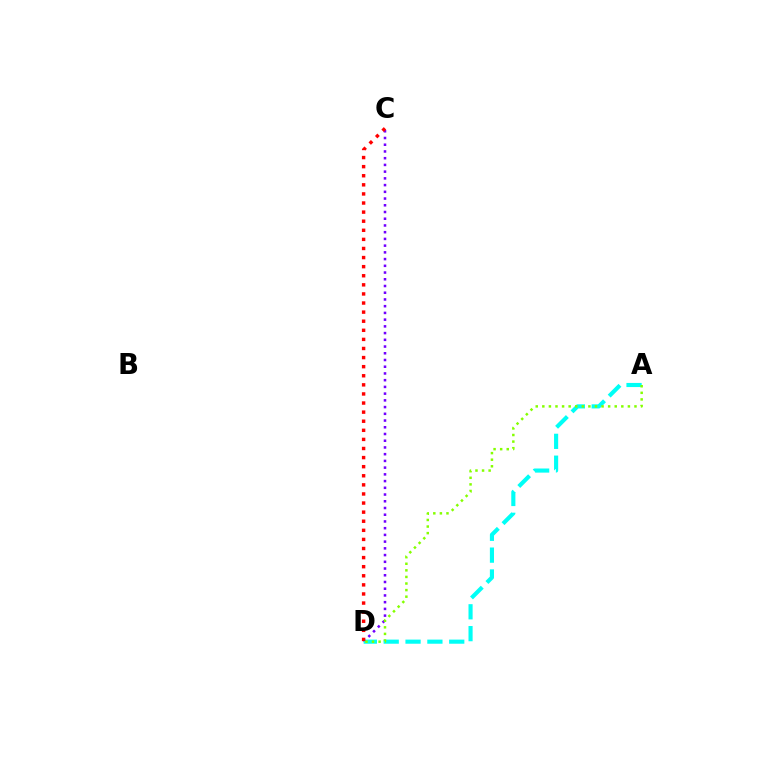{('C', 'D'): [{'color': '#7200ff', 'line_style': 'dotted', 'thickness': 1.83}, {'color': '#ff0000', 'line_style': 'dotted', 'thickness': 2.47}], ('A', 'D'): [{'color': '#00fff6', 'line_style': 'dashed', 'thickness': 2.97}, {'color': '#84ff00', 'line_style': 'dotted', 'thickness': 1.79}]}